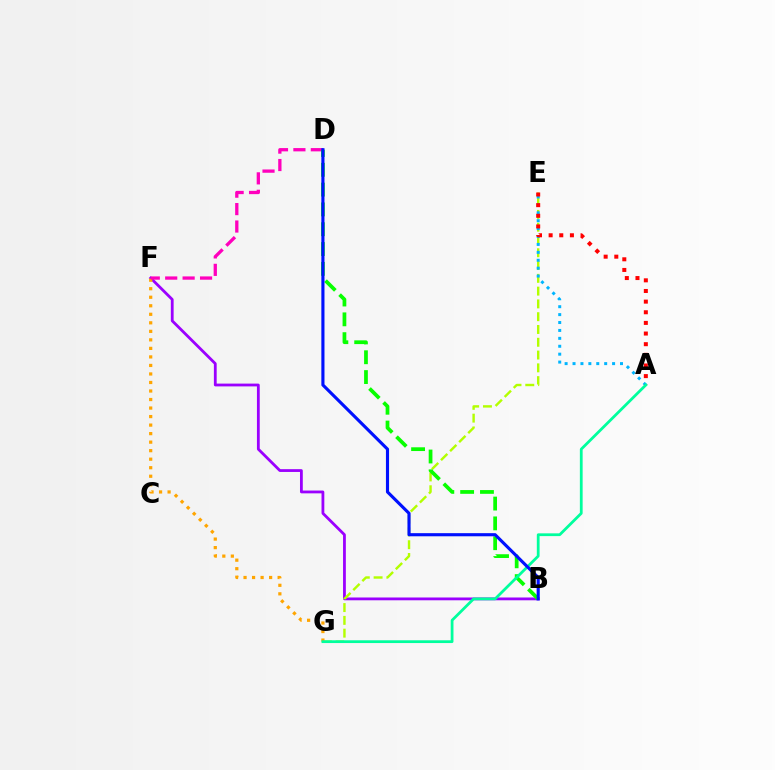{('B', 'F'): [{'color': '#9b00ff', 'line_style': 'solid', 'thickness': 2.02}], ('E', 'G'): [{'color': '#b3ff00', 'line_style': 'dashed', 'thickness': 1.74}], ('F', 'G'): [{'color': '#ffa500', 'line_style': 'dotted', 'thickness': 2.32}], ('A', 'E'): [{'color': '#00b5ff', 'line_style': 'dotted', 'thickness': 2.15}, {'color': '#ff0000', 'line_style': 'dotted', 'thickness': 2.89}], ('D', 'F'): [{'color': '#ff00bd', 'line_style': 'dashed', 'thickness': 2.37}], ('B', 'D'): [{'color': '#08ff00', 'line_style': 'dashed', 'thickness': 2.69}, {'color': '#0010ff', 'line_style': 'solid', 'thickness': 2.25}], ('A', 'G'): [{'color': '#00ff9d', 'line_style': 'solid', 'thickness': 1.99}]}